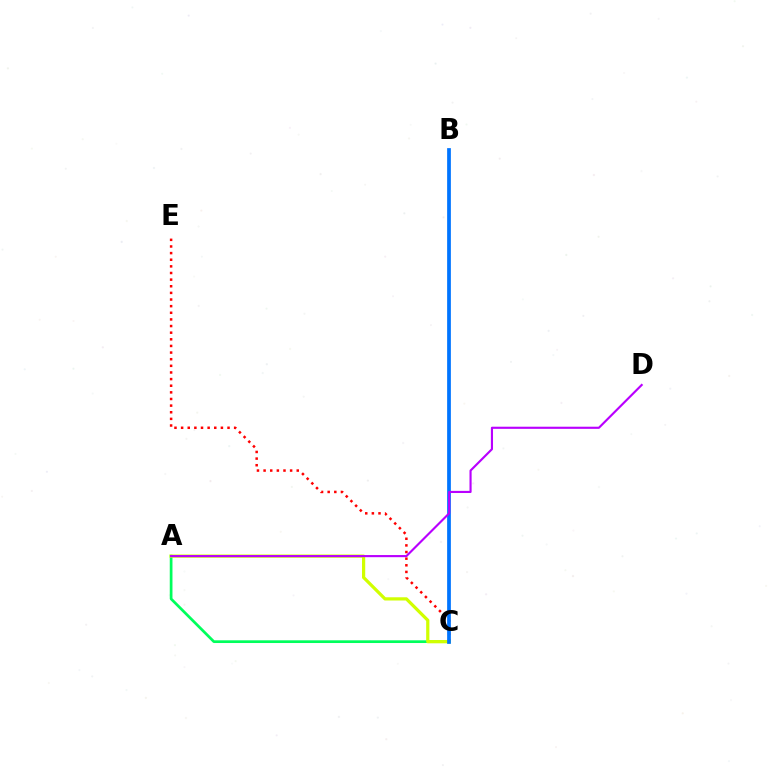{('A', 'C'): [{'color': '#00ff5c', 'line_style': 'solid', 'thickness': 1.96}, {'color': '#d1ff00', 'line_style': 'solid', 'thickness': 2.32}], ('C', 'E'): [{'color': '#ff0000', 'line_style': 'dotted', 'thickness': 1.8}], ('B', 'C'): [{'color': '#0074ff', 'line_style': 'solid', 'thickness': 2.69}], ('A', 'D'): [{'color': '#b900ff', 'line_style': 'solid', 'thickness': 1.54}]}